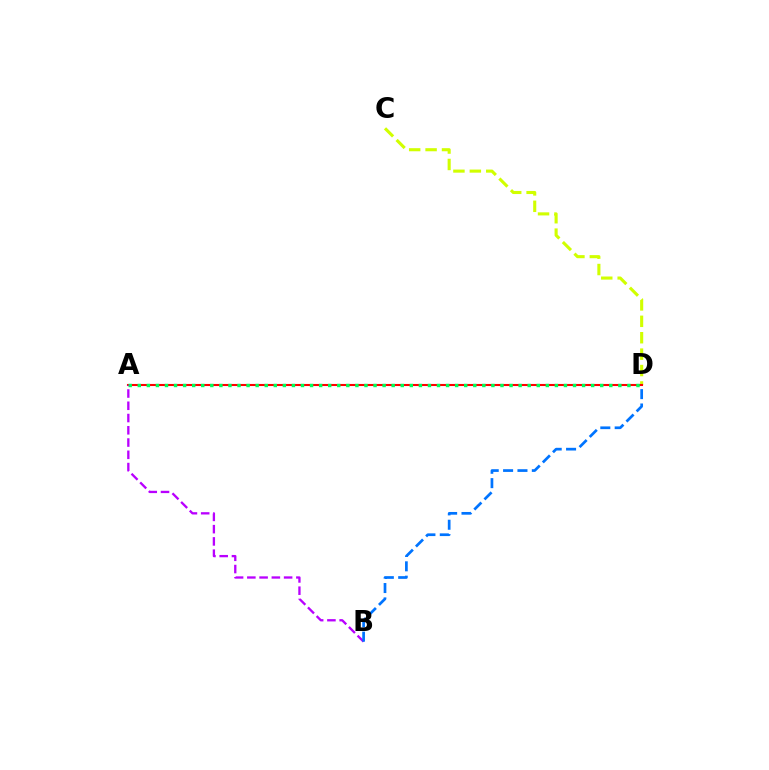{('C', 'D'): [{'color': '#d1ff00', 'line_style': 'dashed', 'thickness': 2.23}], ('A', 'D'): [{'color': '#ff0000', 'line_style': 'solid', 'thickness': 1.5}, {'color': '#00ff5c', 'line_style': 'dotted', 'thickness': 2.46}], ('A', 'B'): [{'color': '#b900ff', 'line_style': 'dashed', 'thickness': 1.67}], ('B', 'D'): [{'color': '#0074ff', 'line_style': 'dashed', 'thickness': 1.95}]}